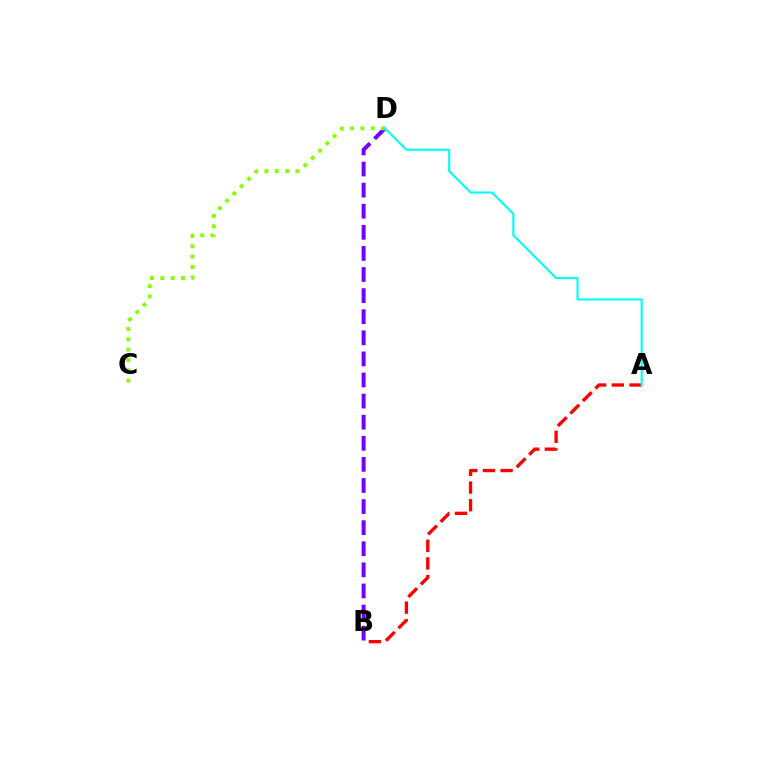{('B', 'D'): [{'color': '#7200ff', 'line_style': 'dashed', 'thickness': 2.87}], ('A', 'B'): [{'color': '#ff0000', 'line_style': 'dashed', 'thickness': 2.4}], ('C', 'D'): [{'color': '#84ff00', 'line_style': 'dotted', 'thickness': 2.81}], ('A', 'D'): [{'color': '#00fff6', 'line_style': 'solid', 'thickness': 1.52}]}